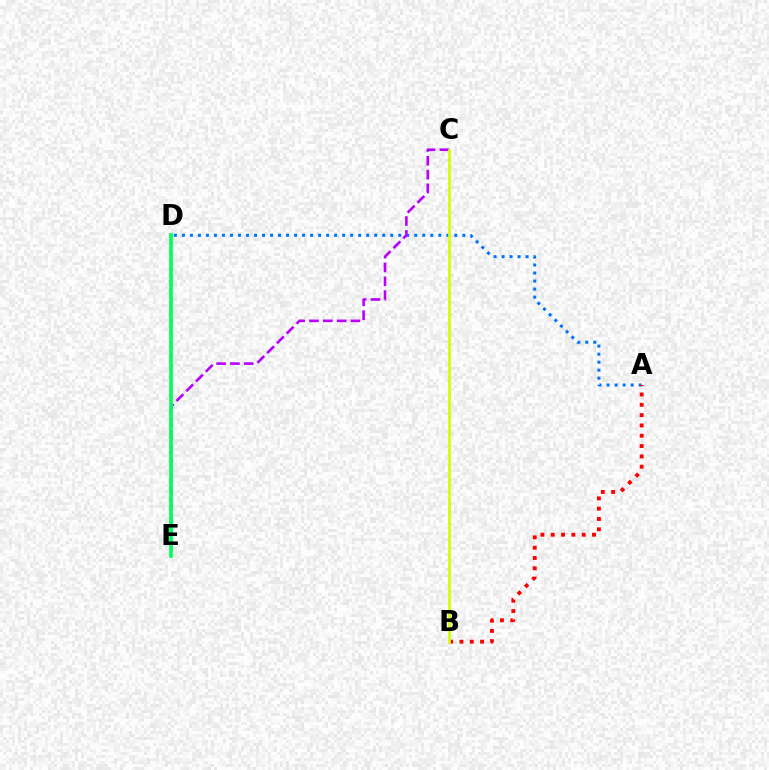{('A', 'D'): [{'color': '#0074ff', 'line_style': 'dotted', 'thickness': 2.18}], ('A', 'B'): [{'color': '#ff0000', 'line_style': 'dotted', 'thickness': 2.8}], ('C', 'E'): [{'color': '#b900ff', 'line_style': 'dashed', 'thickness': 1.88}], ('B', 'C'): [{'color': '#d1ff00', 'line_style': 'solid', 'thickness': 1.97}], ('D', 'E'): [{'color': '#00ff5c', 'line_style': 'solid', 'thickness': 2.64}]}